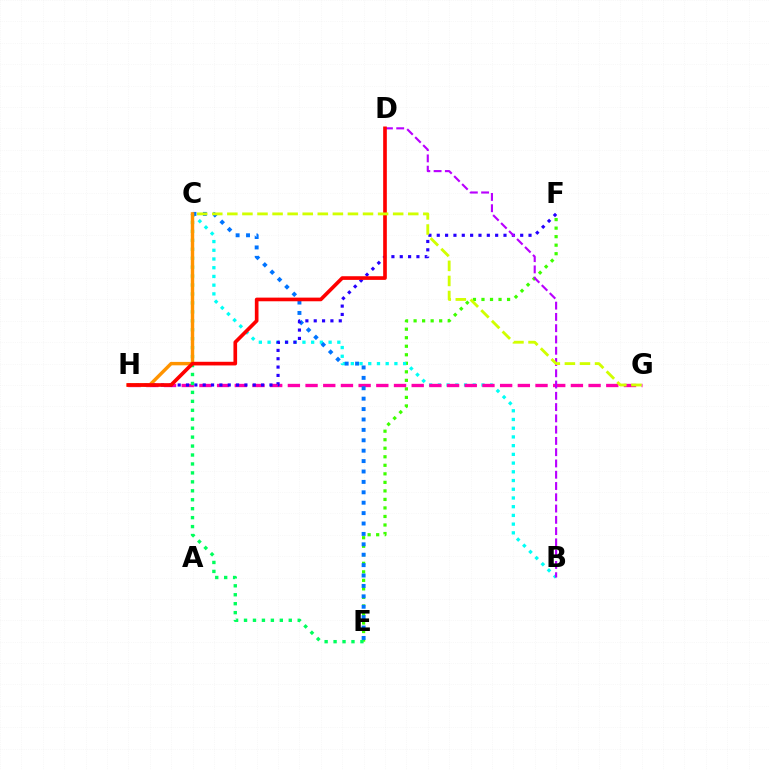{('E', 'F'): [{'color': '#3dff00', 'line_style': 'dotted', 'thickness': 2.32}], ('B', 'C'): [{'color': '#00fff6', 'line_style': 'dotted', 'thickness': 2.37}], ('G', 'H'): [{'color': '#ff00ac', 'line_style': 'dashed', 'thickness': 2.4}], ('C', 'E'): [{'color': '#0074ff', 'line_style': 'dotted', 'thickness': 2.83}, {'color': '#00ff5c', 'line_style': 'dotted', 'thickness': 2.43}], ('F', 'H'): [{'color': '#2500ff', 'line_style': 'dotted', 'thickness': 2.27}], ('C', 'H'): [{'color': '#ff9400', 'line_style': 'solid', 'thickness': 2.47}], ('B', 'D'): [{'color': '#b900ff', 'line_style': 'dashed', 'thickness': 1.53}], ('D', 'H'): [{'color': '#ff0000', 'line_style': 'solid', 'thickness': 2.63}], ('C', 'G'): [{'color': '#d1ff00', 'line_style': 'dashed', 'thickness': 2.05}]}